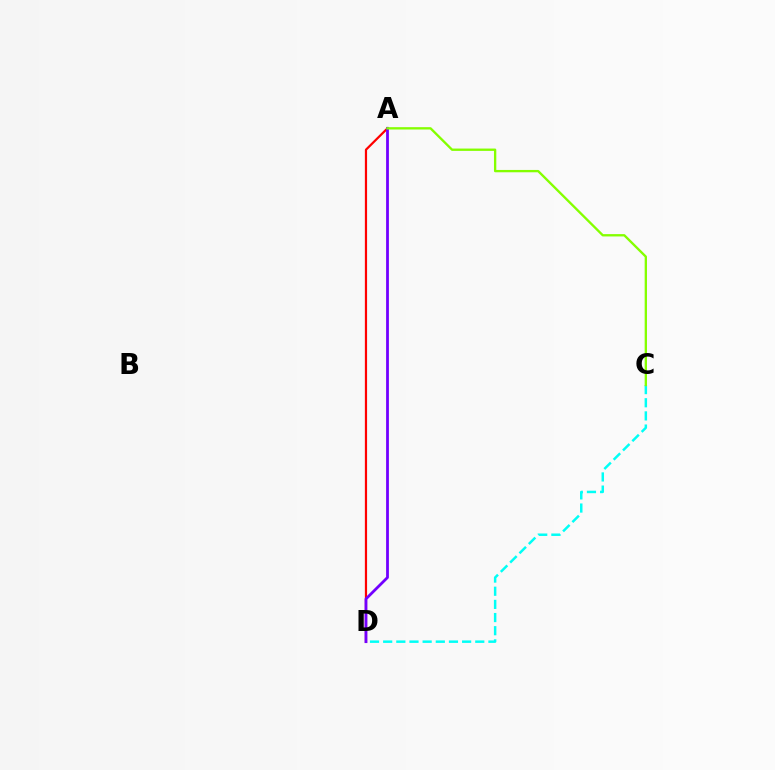{('A', 'D'): [{'color': '#ff0000', 'line_style': 'solid', 'thickness': 1.59}, {'color': '#7200ff', 'line_style': 'solid', 'thickness': 2.01}], ('C', 'D'): [{'color': '#00fff6', 'line_style': 'dashed', 'thickness': 1.79}], ('A', 'C'): [{'color': '#84ff00', 'line_style': 'solid', 'thickness': 1.68}]}